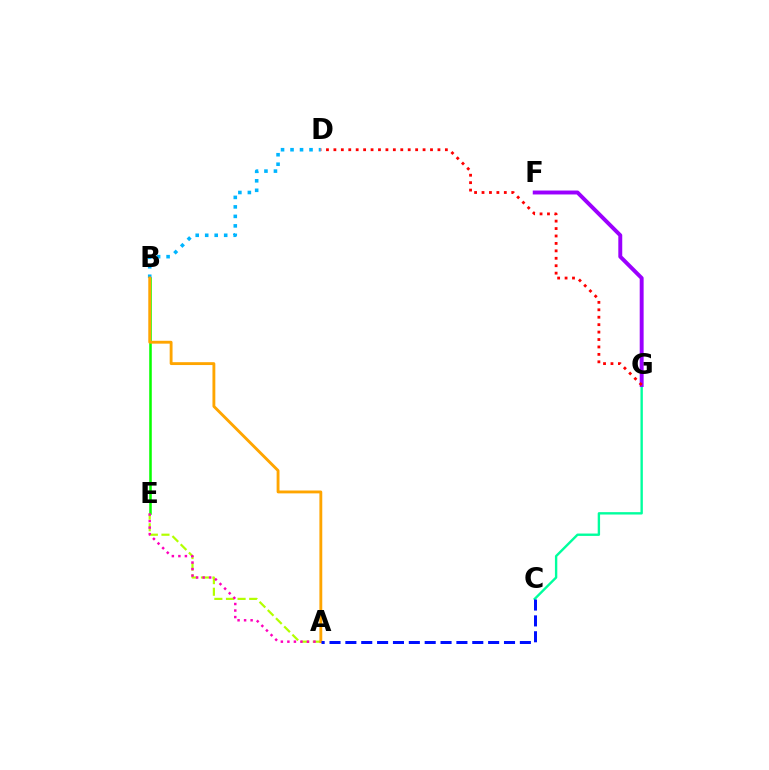{('A', 'E'): [{'color': '#b3ff00', 'line_style': 'dashed', 'thickness': 1.58}, {'color': '#ff00bd', 'line_style': 'dotted', 'thickness': 1.77}], ('B', 'E'): [{'color': '#08ff00', 'line_style': 'solid', 'thickness': 1.83}], ('B', 'D'): [{'color': '#00b5ff', 'line_style': 'dotted', 'thickness': 2.58}], ('A', 'B'): [{'color': '#ffa500', 'line_style': 'solid', 'thickness': 2.06}], ('C', 'G'): [{'color': '#00ff9d', 'line_style': 'solid', 'thickness': 1.71}], ('F', 'G'): [{'color': '#9b00ff', 'line_style': 'solid', 'thickness': 2.83}], ('A', 'C'): [{'color': '#0010ff', 'line_style': 'dashed', 'thickness': 2.15}], ('D', 'G'): [{'color': '#ff0000', 'line_style': 'dotted', 'thickness': 2.02}]}